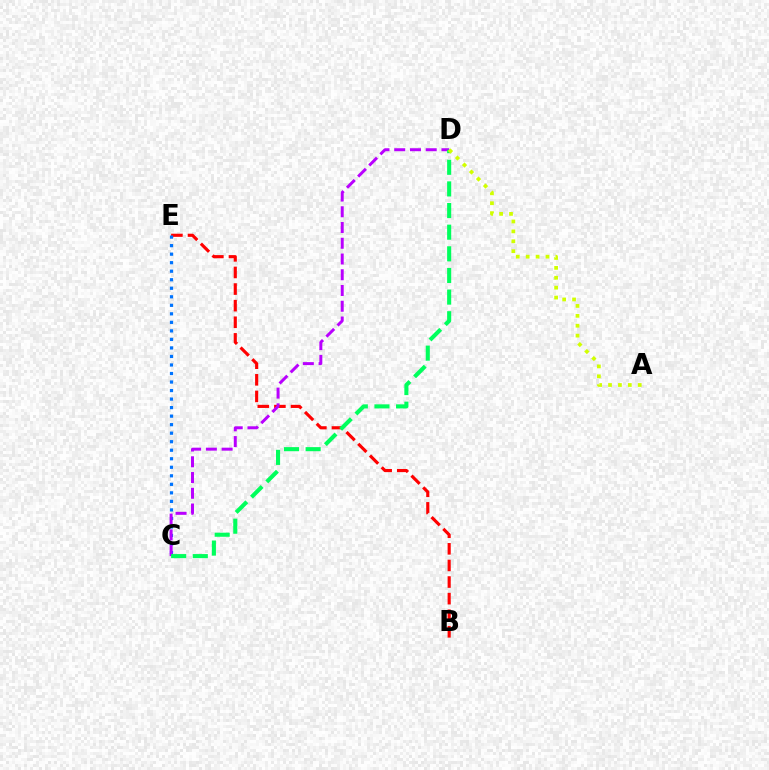{('B', 'E'): [{'color': '#ff0000', 'line_style': 'dashed', 'thickness': 2.26}], ('C', 'E'): [{'color': '#0074ff', 'line_style': 'dotted', 'thickness': 2.32}], ('C', 'D'): [{'color': '#b900ff', 'line_style': 'dashed', 'thickness': 2.14}, {'color': '#00ff5c', 'line_style': 'dashed', 'thickness': 2.94}], ('A', 'D'): [{'color': '#d1ff00', 'line_style': 'dotted', 'thickness': 2.69}]}